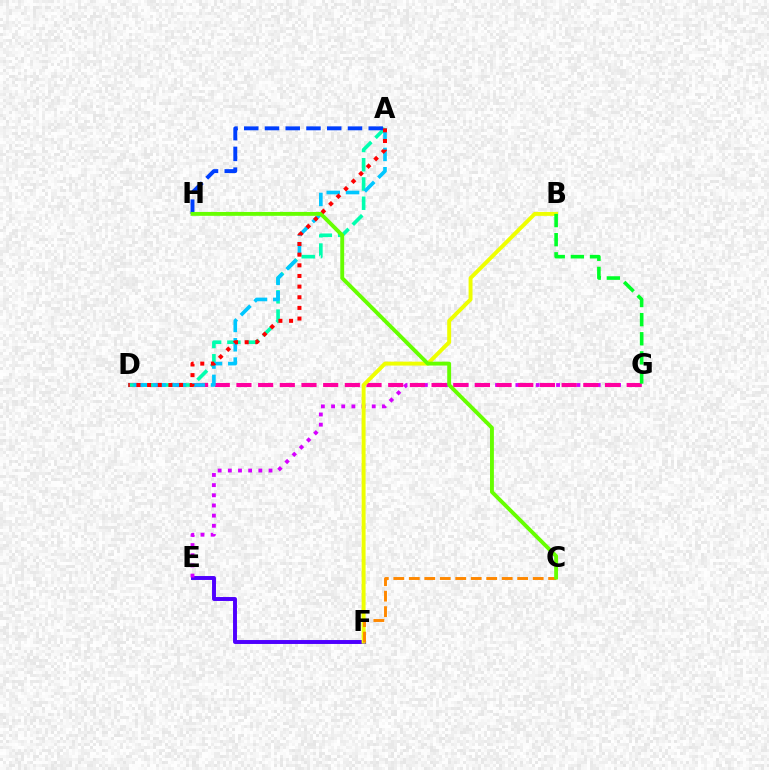{('E', 'F'): [{'color': '#4f00ff', 'line_style': 'solid', 'thickness': 2.83}], ('E', 'G'): [{'color': '#d600ff', 'line_style': 'dotted', 'thickness': 2.76}], ('D', 'G'): [{'color': '#ff00a0', 'line_style': 'dashed', 'thickness': 2.94}], ('B', 'F'): [{'color': '#eeff00', 'line_style': 'solid', 'thickness': 2.83}], ('B', 'G'): [{'color': '#00ff27', 'line_style': 'dashed', 'thickness': 2.6}], ('A', 'D'): [{'color': '#00ffaf', 'line_style': 'dashed', 'thickness': 2.62}, {'color': '#00c7ff', 'line_style': 'dashed', 'thickness': 2.63}, {'color': '#ff0000', 'line_style': 'dotted', 'thickness': 2.89}], ('A', 'H'): [{'color': '#003fff', 'line_style': 'dashed', 'thickness': 2.82}], ('C', 'F'): [{'color': '#ff8800', 'line_style': 'dashed', 'thickness': 2.1}], ('C', 'H'): [{'color': '#66ff00', 'line_style': 'solid', 'thickness': 2.79}]}